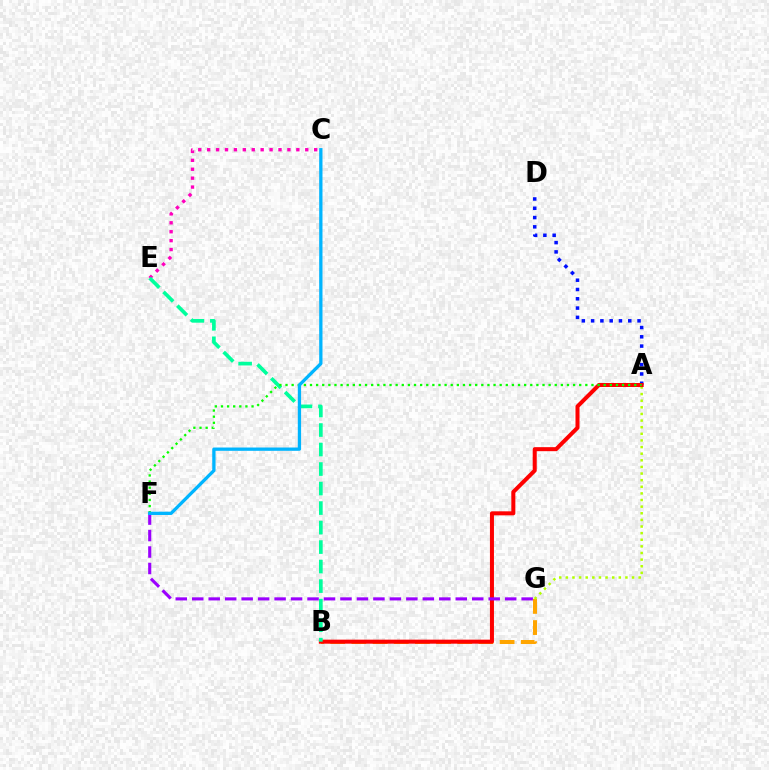{('B', 'G'): [{'color': '#ffa500', 'line_style': 'dashed', 'thickness': 2.88}], ('A', 'D'): [{'color': '#0010ff', 'line_style': 'dotted', 'thickness': 2.52}], ('A', 'G'): [{'color': '#b3ff00', 'line_style': 'dotted', 'thickness': 1.8}], ('A', 'B'): [{'color': '#ff0000', 'line_style': 'solid', 'thickness': 2.89}], ('C', 'E'): [{'color': '#ff00bd', 'line_style': 'dotted', 'thickness': 2.42}], ('F', 'G'): [{'color': '#9b00ff', 'line_style': 'dashed', 'thickness': 2.24}], ('B', 'E'): [{'color': '#00ff9d', 'line_style': 'dashed', 'thickness': 2.65}], ('A', 'F'): [{'color': '#08ff00', 'line_style': 'dotted', 'thickness': 1.66}], ('C', 'F'): [{'color': '#00b5ff', 'line_style': 'solid', 'thickness': 2.37}]}